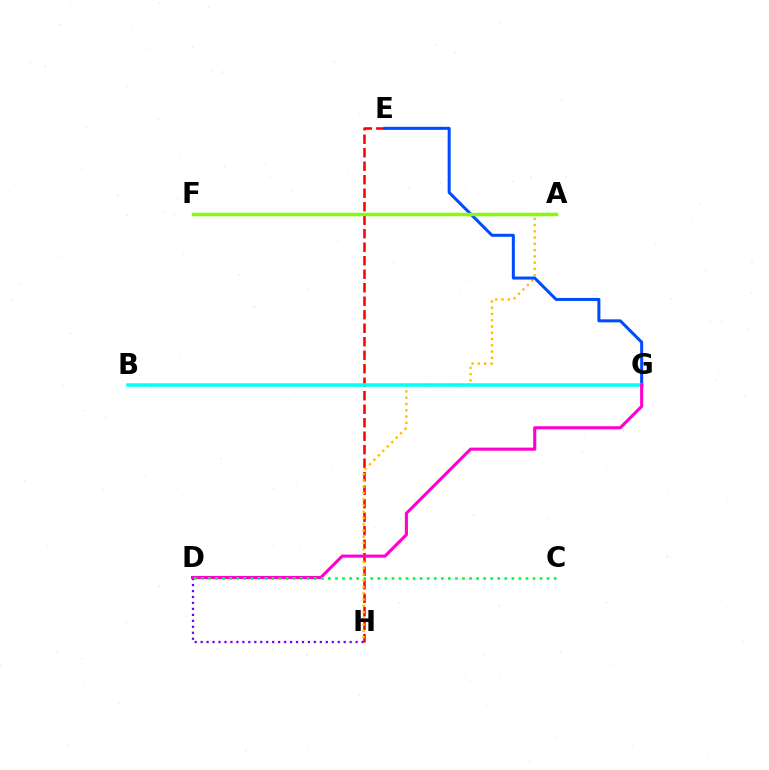{('E', 'H'): [{'color': '#ff0000', 'line_style': 'dashed', 'thickness': 1.83}], ('D', 'H'): [{'color': '#7200ff', 'line_style': 'dotted', 'thickness': 1.62}], ('A', 'H'): [{'color': '#ffbd00', 'line_style': 'dotted', 'thickness': 1.7}], ('E', 'G'): [{'color': '#004bff', 'line_style': 'solid', 'thickness': 2.17}], ('B', 'G'): [{'color': '#00fff6', 'line_style': 'solid', 'thickness': 2.54}], ('A', 'F'): [{'color': '#84ff00', 'line_style': 'solid', 'thickness': 2.46}], ('D', 'G'): [{'color': '#ff00cf', 'line_style': 'solid', 'thickness': 2.23}], ('C', 'D'): [{'color': '#00ff39', 'line_style': 'dotted', 'thickness': 1.92}]}